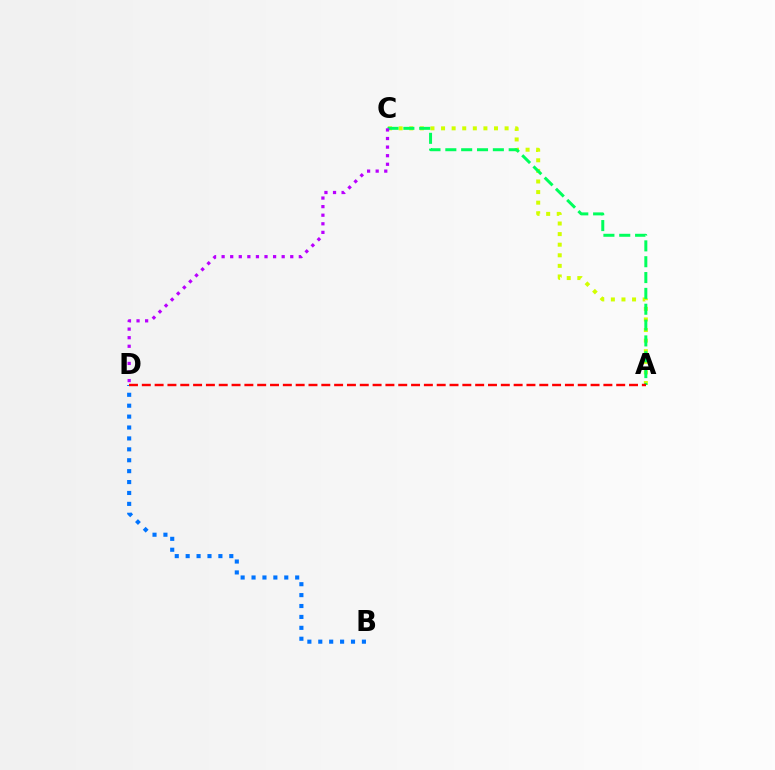{('A', 'C'): [{'color': '#d1ff00', 'line_style': 'dotted', 'thickness': 2.88}, {'color': '#00ff5c', 'line_style': 'dashed', 'thickness': 2.15}], ('B', 'D'): [{'color': '#0074ff', 'line_style': 'dotted', 'thickness': 2.96}], ('A', 'D'): [{'color': '#ff0000', 'line_style': 'dashed', 'thickness': 1.74}], ('C', 'D'): [{'color': '#b900ff', 'line_style': 'dotted', 'thickness': 2.33}]}